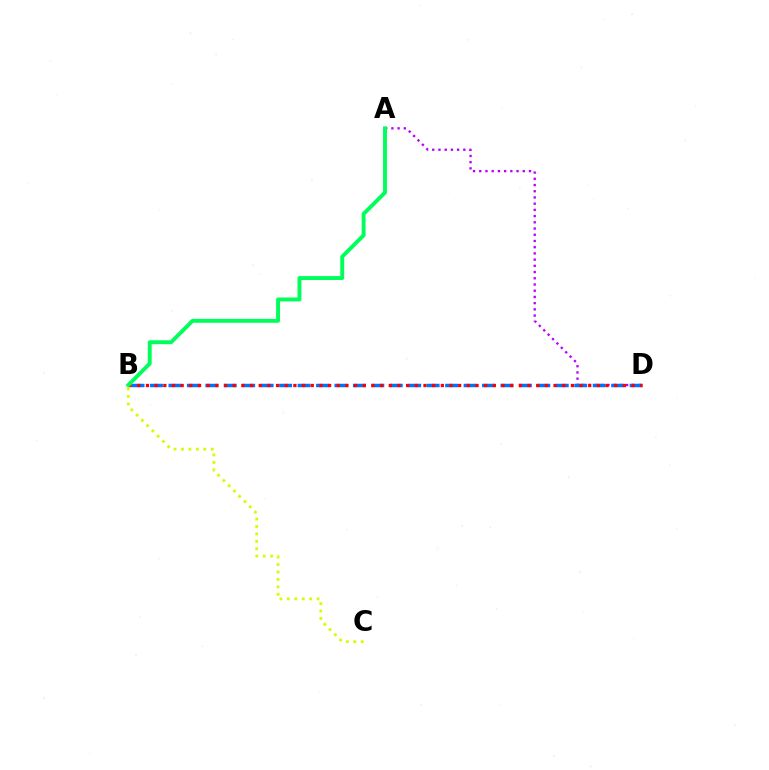{('A', 'D'): [{'color': '#b900ff', 'line_style': 'dotted', 'thickness': 1.69}], ('B', 'C'): [{'color': '#d1ff00', 'line_style': 'dotted', 'thickness': 2.02}], ('B', 'D'): [{'color': '#0074ff', 'line_style': 'dashed', 'thickness': 2.51}, {'color': '#ff0000', 'line_style': 'dotted', 'thickness': 2.36}], ('A', 'B'): [{'color': '#00ff5c', 'line_style': 'solid', 'thickness': 2.83}]}